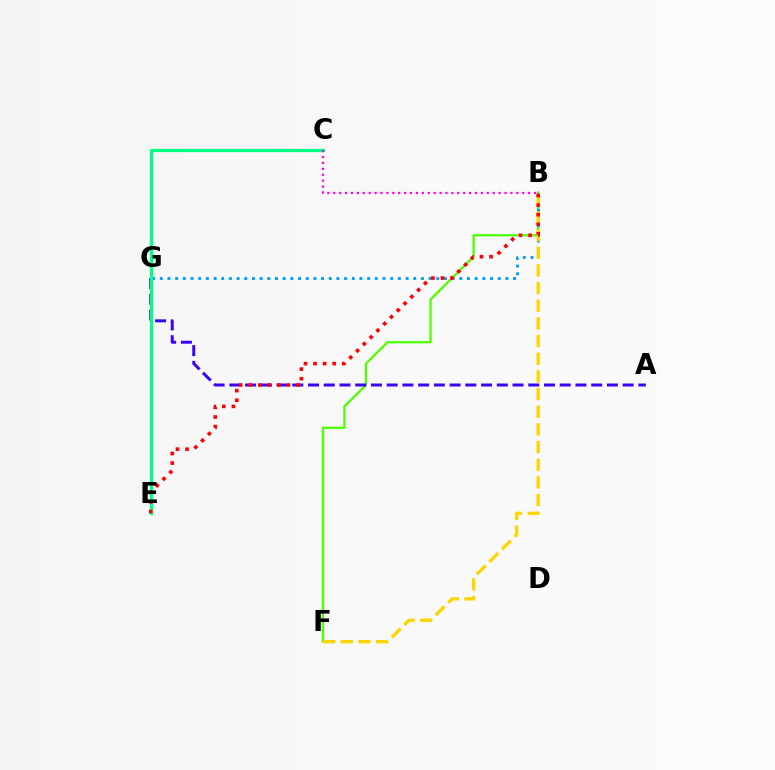{('B', 'F'): [{'color': '#4fff00', 'line_style': 'solid', 'thickness': 1.64}, {'color': '#ffd500', 'line_style': 'dashed', 'thickness': 2.4}], ('B', 'G'): [{'color': '#009eff', 'line_style': 'dotted', 'thickness': 2.09}], ('A', 'G'): [{'color': '#3700ff', 'line_style': 'dashed', 'thickness': 2.14}], ('C', 'E'): [{'color': '#00ff86', 'line_style': 'solid', 'thickness': 2.33}], ('B', 'C'): [{'color': '#ff00ed', 'line_style': 'dotted', 'thickness': 1.6}], ('B', 'E'): [{'color': '#ff0000', 'line_style': 'dotted', 'thickness': 2.6}]}